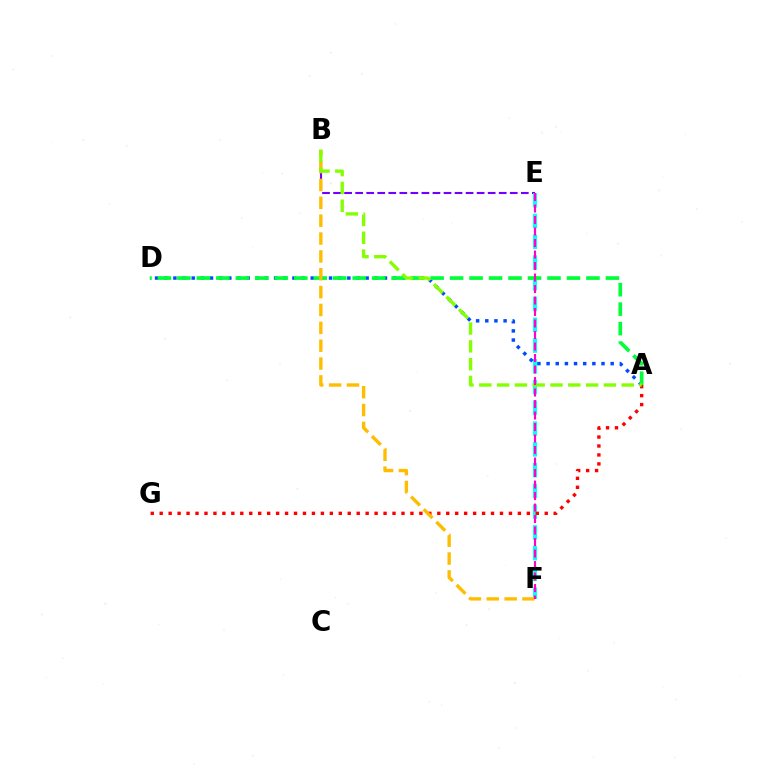{('B', 'E'): [{'color': '#7200ff', 'line_style': 'dashed', 'thickness': 1.5}], ('E', 'F'): [{'color': '#00fff6', 'line_style': 'dashed', 'thickness': 2.82}, {'color': '#ff00cf', 'line_style': 'dashed', 'thickness': 1.56}], ('A', 'D'): [{'color': '#004bff', 'line_style': 'dotted', 'thickness': 2.49}, {'color': '#00ff39', 'line_style': 'dashed', 'thickness': 2.65}], ('A', 'G'): [{'color': '#ff0000', 'line_style': 'dotted', 'thickness': 2.43}], ('B', 'F'): [{'color': '#ffbd00', 'line_style': 'dashed', 'thickness': 2.43}], ('A', 'B'): [{'color': '#84ff00', 'line_style': 'dashed', 'thickness': 2.42}]}